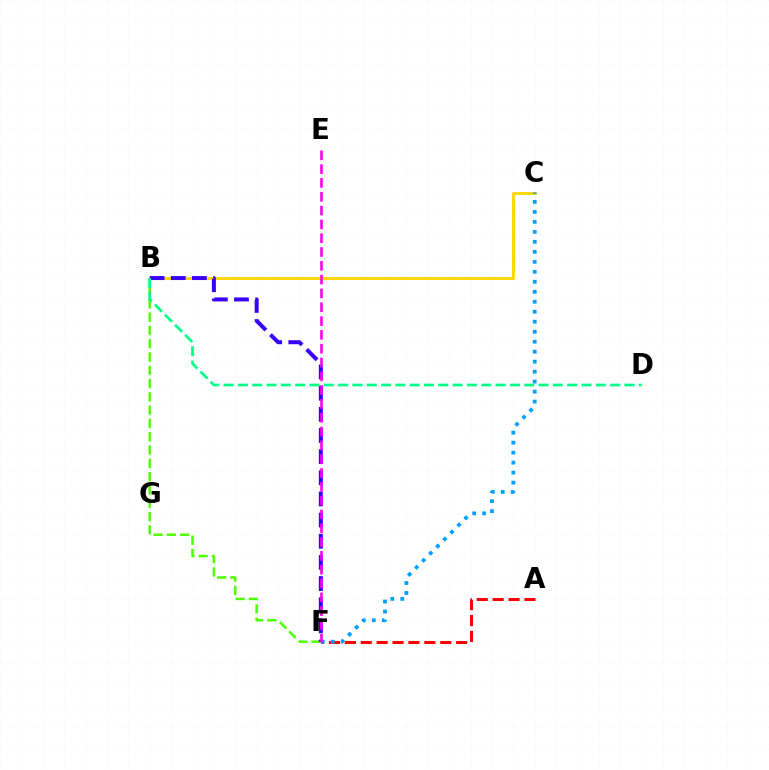{('B', 'C'): [{'color': '#ffd500', 'line_style': 'solid', 'thickness': 2.09}], ('B', 'F'): [{'color': '#4fff00', 'line_style': 'dashed', 'thickness': 1.81}, {'color': '#3700ff', 'line_style': 'dashed', 'thickness': 2.87}], ('A', 'F'): [{'color': '#ff0000', 'line_style': 'dashed', 'thickness': 2.16}], ('C', 'F'): [{'color': '#009eff', 'line_style': 'dotted', 'thickness': 2.71}], ('E', 'F'): [{'color': '#ff00ed', 'line_style': 'dashed', 'thickness': 1.88}], ('B', 'D'): [{'color': '#00ff86', 'line_style': 'dashed', 'thickness': 1.95}]}